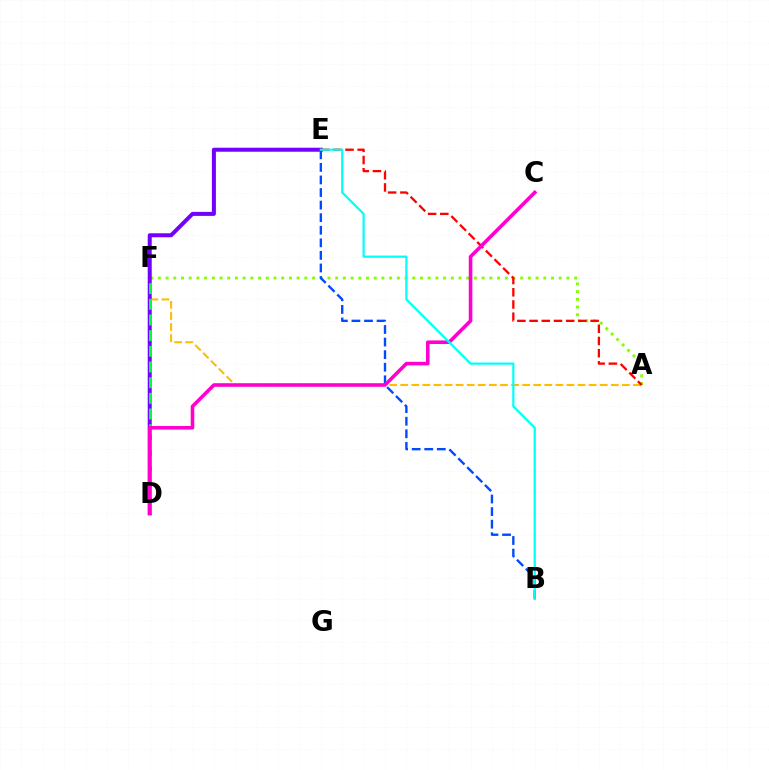{('A', 'F'): [{'color': '#ffbd00', 'line_style': 'dashed', 'thickness': 1.51}, {'color': '#84ff00', 'line_style': 'dotted', 'thickness': 2.09}], ('D', 'E'): [{'color': '#7200ff', 'line_style': 'solid', 'thickness': 2.89}], ('A', 'E'): [{'color': '#ff0000', 'line_style': 'dashed', 'thickness': 1.66}], ('D', 'F'): [{'color': '#00ff39', 'line_style': 'dashed', 'thickness': 2.13}], ('B', 'E'): [{'color': '#004bff', 'line_style': 'dashed', 'thickness': 1.71}, {'color': '#00fff6', 'line_style': 'solid', 'thickness': 1.58}], ('C', 'D'): [{'color': '#ff00cf', 'line_style': 'solid', 'thickness': 2.58}]}